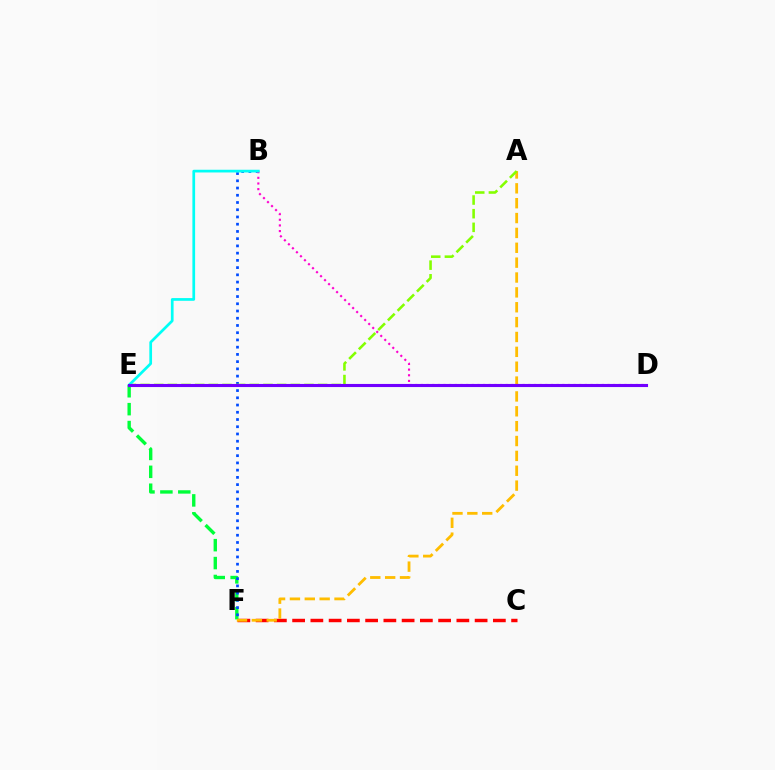{('C', 'F'): [{'color': '#ff0000', 'line_style': 'dashed', 'thickness': 2.48}], ('E', 'F'): [{'color': '#00ff39', 'line_style': 'dashed', 'thickness': 2.43}], ('A', 'F'): [{'color': '#ffbd00', 'line_style': 'dashed', 'thickness': 2.02}], ('B', 'F'): [{'color': '#004bff', 'line_style': 'dotted', 'thickness': 1.97}], ('A', 'E'): [{'color': '#84ff00', 'line_style': 'dashed', 'thickness': 1.86}], ('B', 'D'): [{'color': '#ff00cf', 'line_style': 'dotted', 'thickness': 1.54}], ('B', 'E'): [{'color': '#00fff6', 'line_style': 'solid', 'thickness': 1.95}], ('D', 'E'): [{'color': '#7200ff', 'line_style': 'solid', 'thickness': 2.23}]}